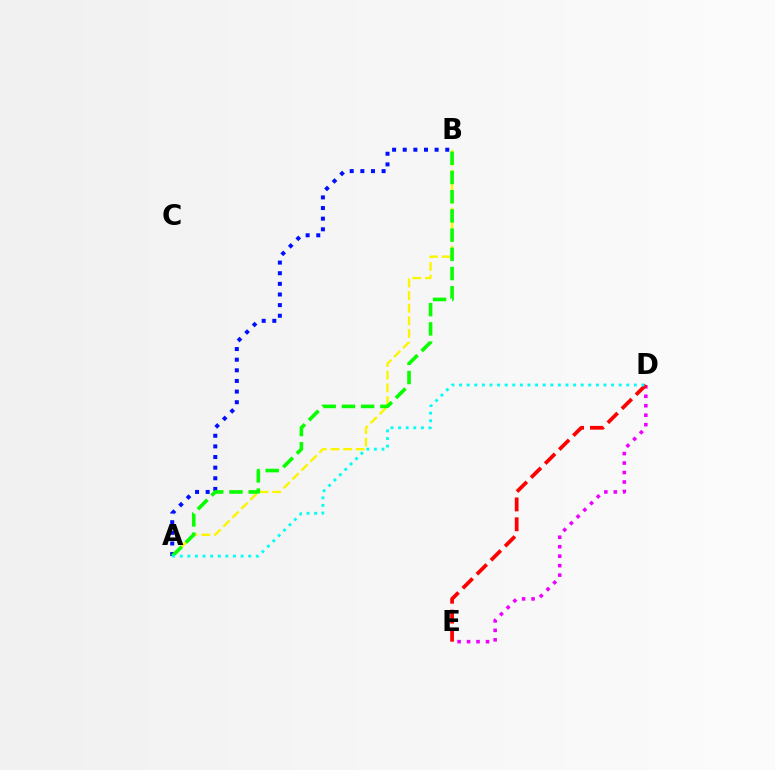{('A', 'B'): [{'color': '#fcf500', 'line_style': 'dashed', 'thickness': 1.72}, {'color': '#0010ff', 'line_style': 'dotted', 'thickness': 2.89}, {'color': '#08ff00', 'line_style': 'dashed', 'thickness': 2.61}], ('D', 'E'): [{'color': '#ee00ff', 'line_style': 'dotted', 'thickness': 2.57}, {'color': '#ff0000', 'line_style': 'dashed', 'thickness': 2.7}], ('A', 'D'): [{'color': '#00fff6', 'line_style': 'dotted', 'thickness': 2.06}]}